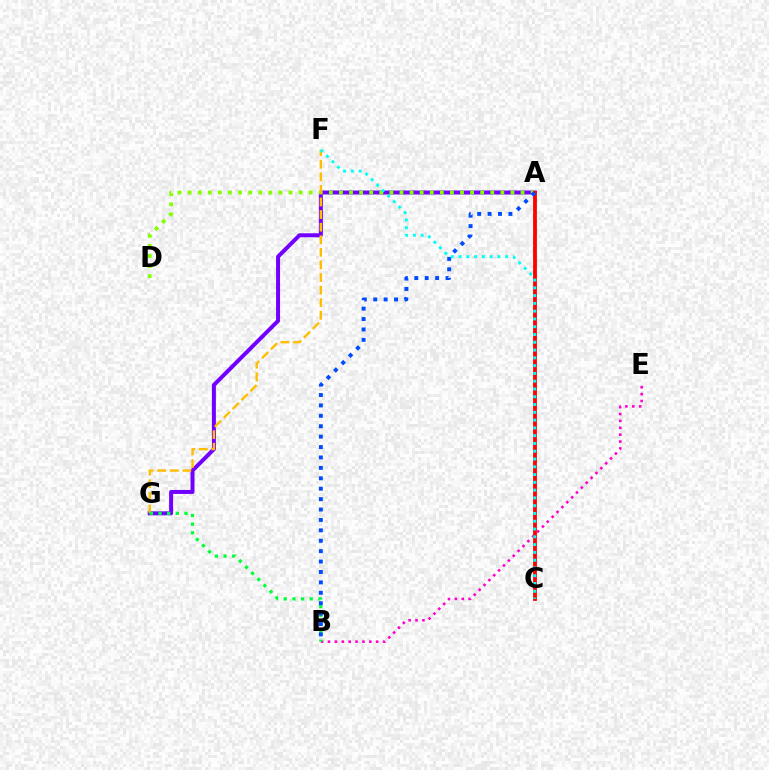{('A', 'G'): [{'color': '#7200ff', 'line_style': 'solid', 'thickness': 2.87}], ('B', 'E'): [{'color': '#ff00cf', 'line_style': 'dotted', 'thickness': 1.87}], ('A', 'D'): [{'color': '#84ff00', 'line_style': 'dotted', 'thickness': 2.74}], ('A', 'C'): [{'color': '#ff0000', 'line_style': 'solid', 'thickness': 2.74}], ('F', 'G'): [{'color': '#ffbd00', 'line_style': 'dashed', 'thickness': 1.71}], ('B', 'G'): [{'color': '#00ff39', 'line_style': 'dotted', 'thickness': 2.35}], ('A', 'B'): [{'color': '#004bff', 'line_style': 'dotted', 'thickness': 2.83}], ('C', 'F'): [{'color': '#00fff6', 'line_style': 'dotted', 'thickness': 2.11}]}